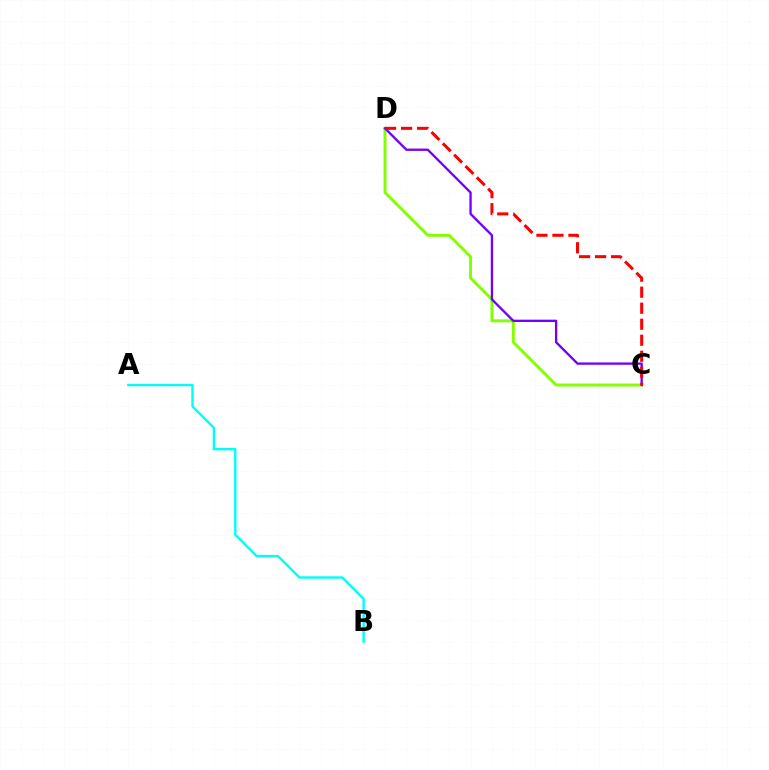{('A', 'B'): [{'color': '#00fff6', 'line_style': 'solid', 'thickness': 1.74}], ('C', 'D'): [{'color': '#84ff00', 'line_style': 'solid', 'thickness': 2.13}, {'color': '#7200ff', 'line_style': 'solid', 'thickness': 1.67}, {'color': '#ff0000', 'line_style': 'dashed', 'thickness': 2.18}]}